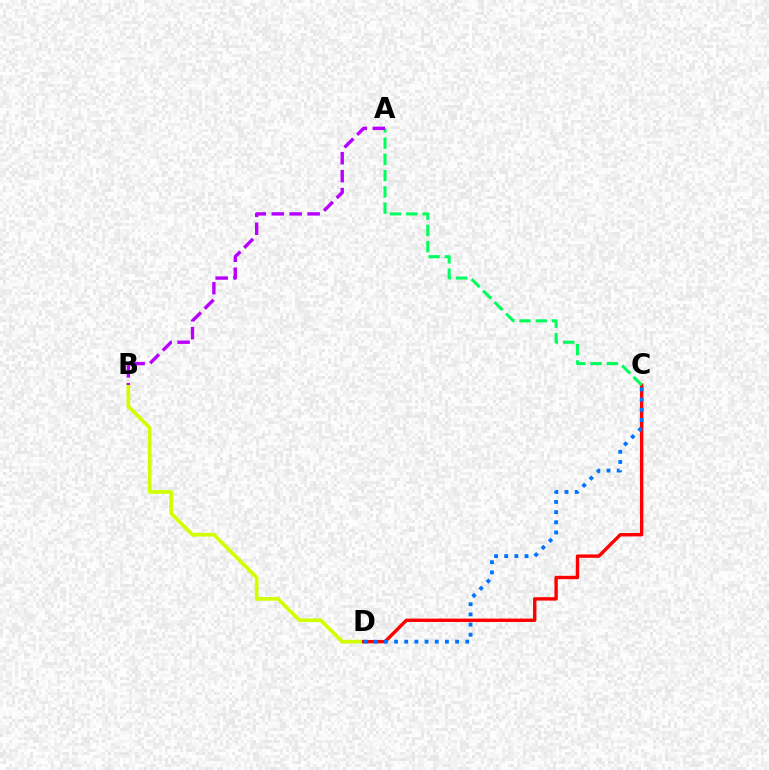{('B', 'D'): [{'color': '#d1ff00', 'line_style': 'solid', 'thickness': 2.66}], ('C', 'D'): [{'color': '#ff0000', 'line_style': 'solid', 'thickness': 2.44}, {'color': '#0074ff', 'line_style': 'dotted', 'thickness': 2.76}], ('A', 'C'): [{'color': '#00ff5c', 'line_style': 'dashed', 'thickness': 2.21}], ('A', 'B'): [{'color': '#b900ff', 'line_style': 'dashed', 'thickness': 2.44}]}